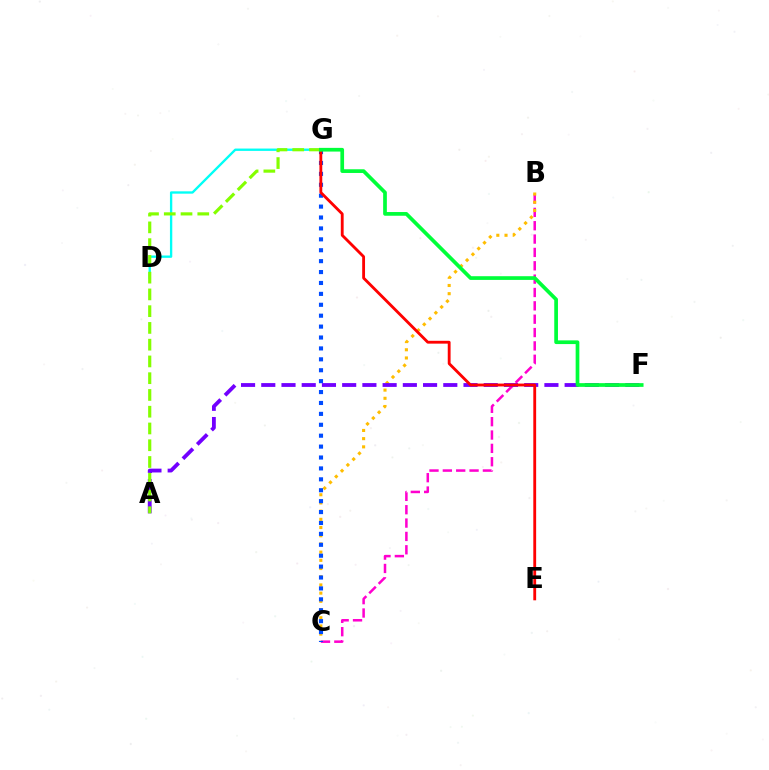{('B', 'C'): [{'color': '#ff00cf', 'line_style': 'dashed', 'thickness': 1.81}, {'color': '#ffbd00', 'line_style': 'dotted', 'thickness': 2.23}], ('D', 'G'): [{'color': '#00fff6', 'line_style': 'solid', 'thickness': 1.69}], ('C', 'G'): [{'color': '#004bff', 'line_style': 'dotted', 'thickness': 2.96}], ('A', 'F'): [{'color': '#7200ff', 'line_style': 'dashed', 'thickness': 2.75}], ('E', 'G'): [{'color': '#ff0000', 'line_style': 'solid', 'thickness': 2.04}], ('A', 'G'): [{'color': '#84ff00', 'line_style': 'dashed', 'thickness': 2.28}], ('F', 'G'): [{'color': '#00ff39', 'line_style': 'solid', 'thickness': 2.67}]}